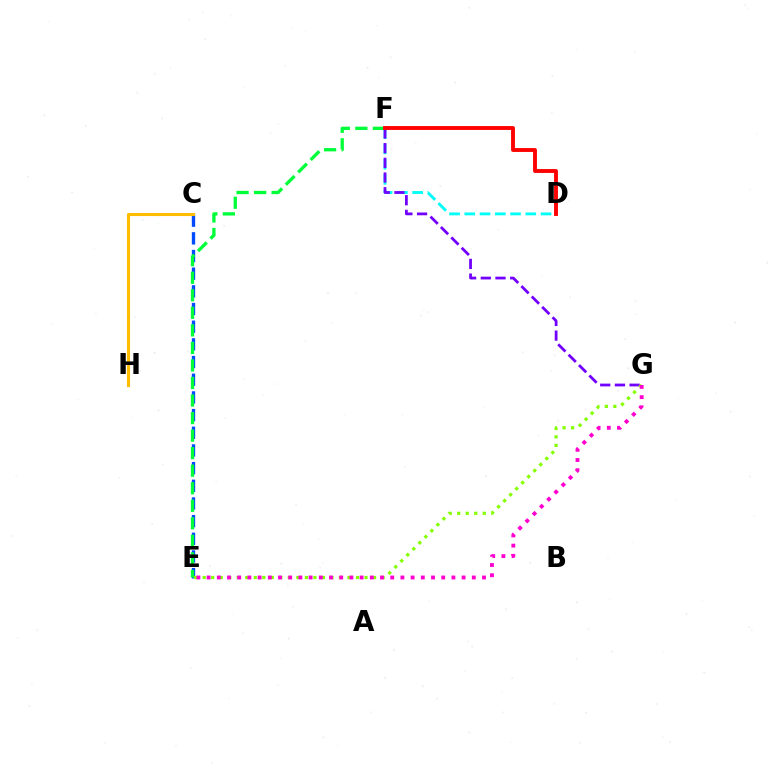{('D', 'F'): [{'color': '#00fff6', 'line_style': 'dashed', 'thickness': 2.07}, {'color': '#ff0000', 'line_style': 'solid', 'thickness': 2.79}], ('C', 'E'): [{'color': '#004bff', 'line_style': 'dashed', 'thickness': 2.4}], ('F', 'G'): [{'color': '#7200ff', 'line_style': 'dashed', 'thickness': 2.0}], ('E', 'F'): [{'color': '#00ff39', 'line_style': 'dashed', 'thickness': 2.38}], ('E', 'G'): [{'color': '#84ff00', 'line_style': 'dotted', 'thickness': 2.31}, {'color': '#ff00cf', 'line_style': 'dotted', 'thickness': 2.77}], ('C', 'H'): [{'color': '#ffbd00', 'line_style': 'solid', 'thickness': 2.23}]}